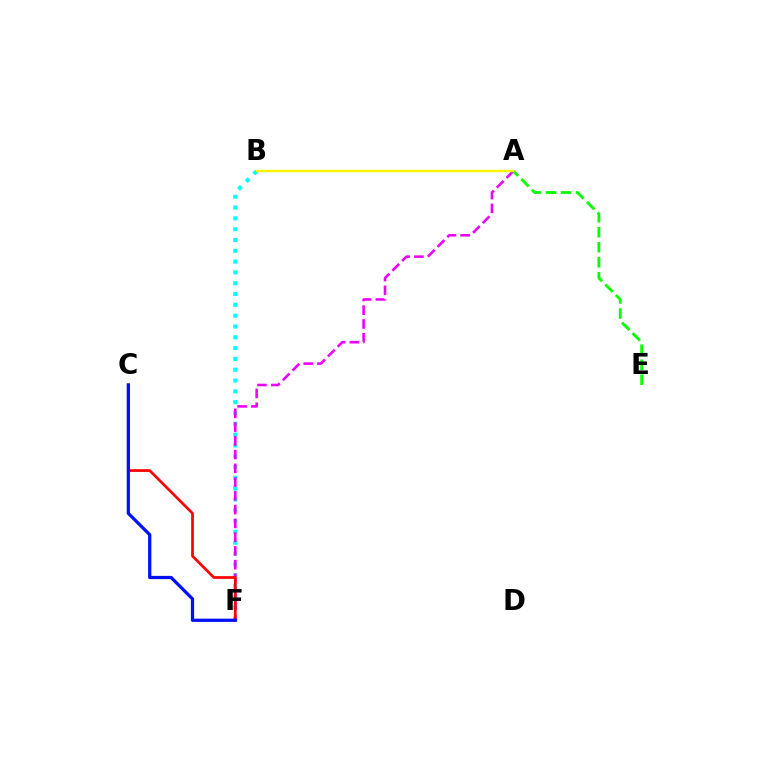{('B', 'F'): [{'color': '#00fff6', 'line_style': 'dotted', 'thickness': 2.94}], ('A', 'E'): [{'color': '#08ff00', 'line_style': 'dashed', 'thickness': 2.04}], ('A', 'F'): [{'color': '#ee00ff', 'line_style': 'dashed', 'thickness': 1.87}], ('C', 'F'): [{'color': '#ff0000', 'line_style': 'solid', 'thickness': 1.96}, {'color': '#0010ff', 'line_style': 'solid', 'thickness': 2.33}], ('A', 'B'): [{'color': '#fcf500', 'line_style': 'solid', 'thickness': 1.71}]}